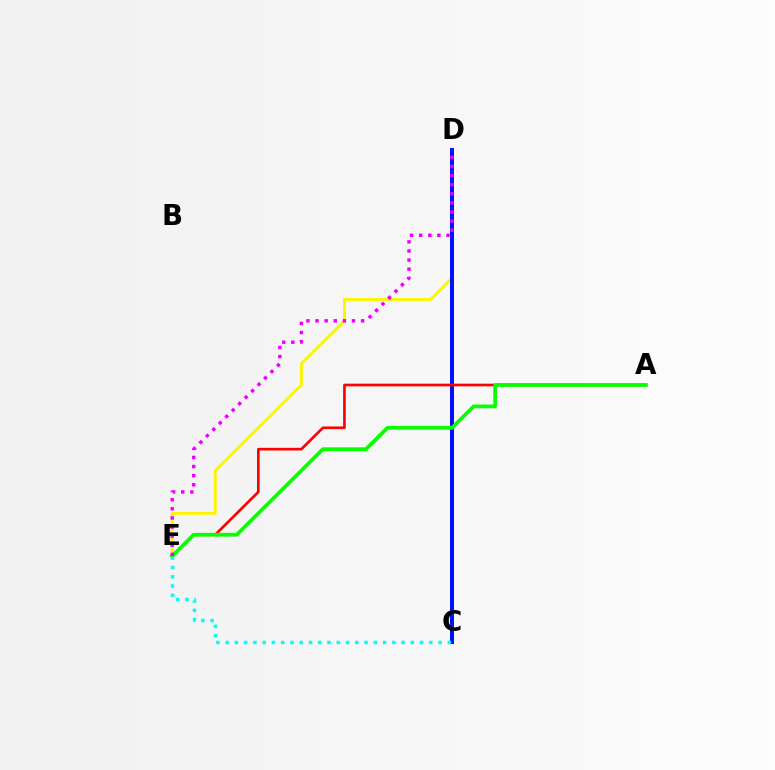{('D', 'E'): [{'color': '#fcf500', 'line_style': 'solid', 'thickness': 2.08}, {'color': '#ee00ff', 'line_style': 'dotted', 'thickness': 2.48}], ('C', 'D'): [{'color': '#0010ff', 'line_style': 'solid', 'thickness': 2.86}], ('A', 'E'): [{'color': '#ff0000', 'line_style': 'solid', 'thickness': 1.92}, {'color': '#08ff00', 'line_style': 'solid', 'thickness': 2.69}], ('C', 'E'): [{'color': '#00fff6', 'line_style': 'dotted', 'thickness': 2.52}]}